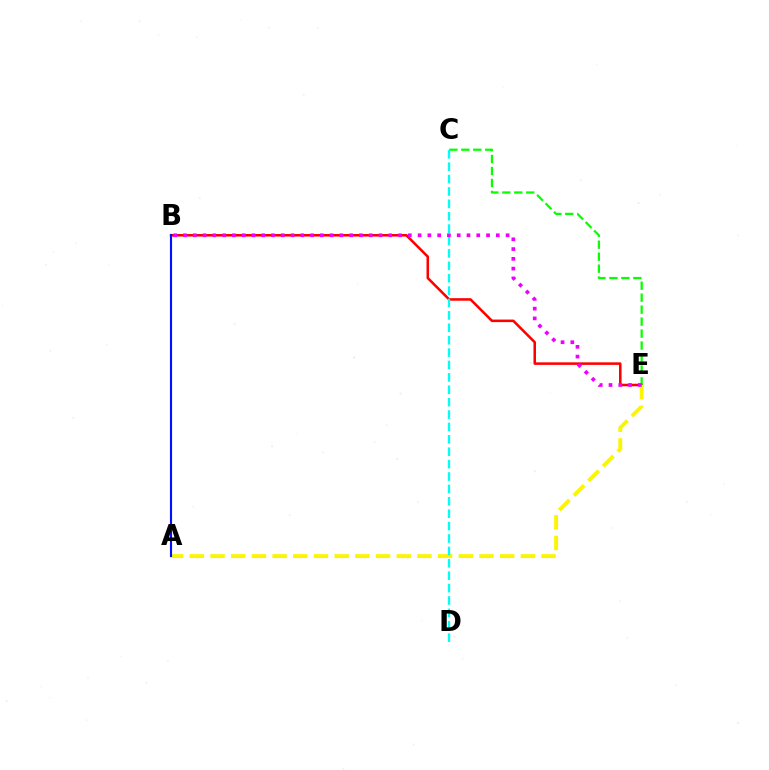{('B', 'E'): [{'color': '#ff0000', 'line_style': 'solid', 'thickness': 1.83}, {'color': '#ee00ff', 'line_style': 'dotted', 'thickness': 2.66}], ('C', 'E'): [{'color': '#08ff00', 'line_style': 'dashed', 'thickness': 1.63}], ('A', 'E'): [{'color': '#fcf500', 'line_style': 'dashed', 'thickness': 2.81}], ('C', 'D'): [{'color': '#00fff6', 'line_style': 'dashed', 'thickness': 1.68}], ('A', 'B'): [{'color': '#0010ff', 'line_style': 'solid', 'thickness': 1.53}]}